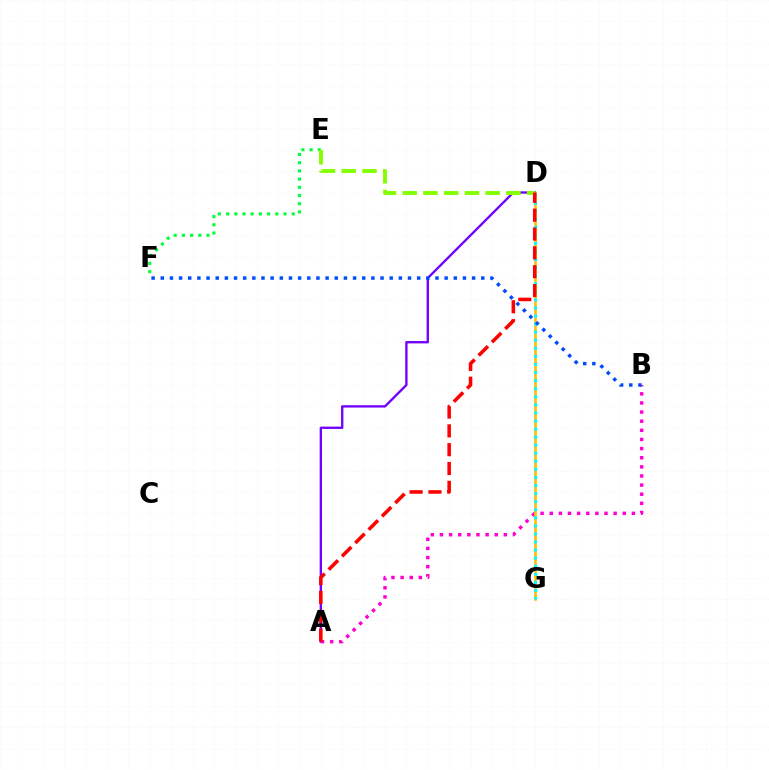{('A', 'D'): [{'color': '#7200ff', 'line_style': 'solid', 'thickness': 1.69}, {'color': '#ff0000', 'line_style': 'dashed', 'thickness': 2.56}], ('E', 'F'): [{'color': '#00ff39', 'line_style': 'dotted', 'thickness': 2.23}], ('A', 'B'): [{'color': '#ff00cf', 'line_style': 'dotted', 'thickness': 2.48}], ('D', 'G'): [{'color': '#ffbd00', 'line_style': 'solid', 'thickness': 1.85}, {'color': '#00fff6', 'line_style': 'dotted', 'thickness': 2.19}], ('D', 'E'): [{'color': '#84ff00', 'line_style': 'dashed', 'thickness': 2.82}], ('B', 'F'): [{'color': '#004bff', 'line_style': 'dotted', 'thickness': 2.49}]}